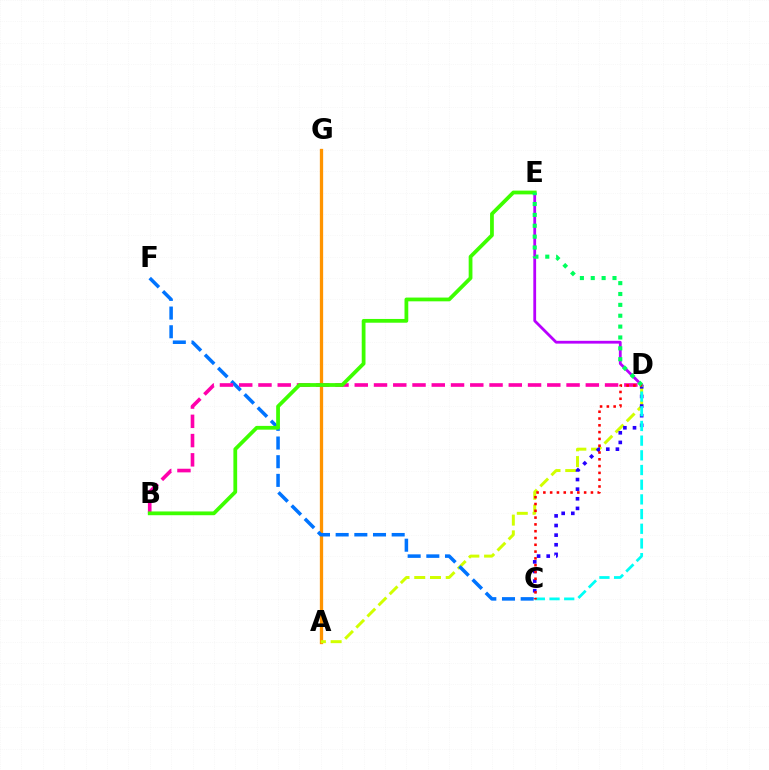{('A', 'G'): [{'color': '#ff9400', 'line_style': 'solid', 'thickness': 2.37}], ('A', 'D'): [{'color': '#d1ff00', 'line_style': 'dashed', 'thickness': 2.14}], ('C', 'D'): [{'color': '#2500ff', 'line_style': 'dotted', 'thickness': 2.61}, {'color': '#00fff6', 'line_style': 'dashed', 'thickness': 2.0}, {'color': '#ff0000', 'line_style': 'dotted', 'thickness': 1.85}], ('C', 'F'): [{'color': '#0074ff', 'line_style': 'dashed', 'thickness': 2.54}], ('D', 'E'): [{'color': '#b900ff', 'line_style': 'solid', 'thickness': 2.01}, {'color': '#00ff5c', 'line_style': 'dotted', 'thickness': 2.95}], ('B', 'D'): [{'color': '#ff00ac', 'line_style': 'dashed', 'thickness': 2.62}], ('B', 'E'): [{'color': '#3dff00', 'line_style': 'solid', 'thickness': 2.71}]}